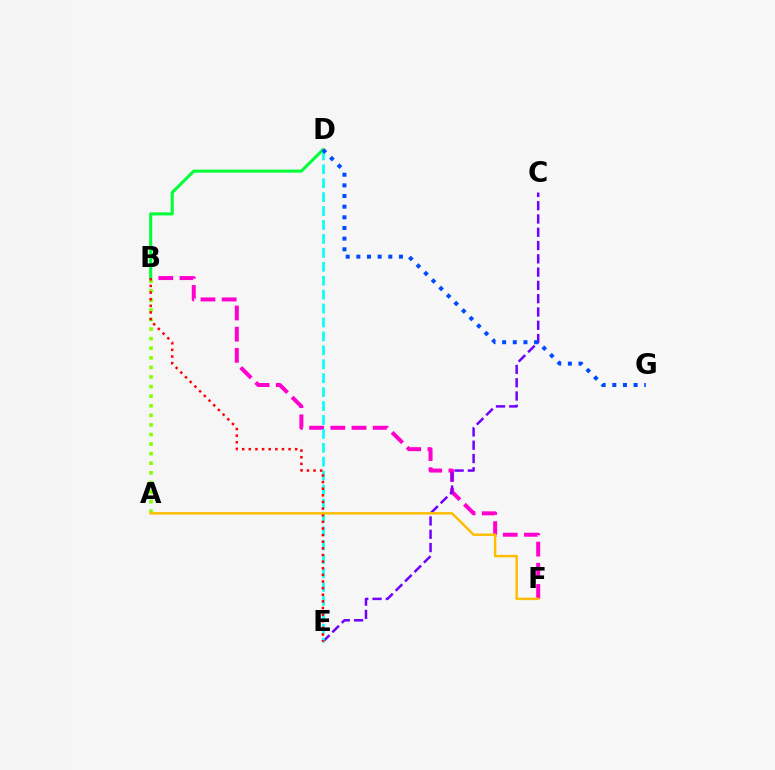{('B', 'F'): [{'color': '#ff00cf', 'line_style': 'dashed', 'thickness': 2.88}], ('C', 'E'): [{'color': '#7200ff', 'line_style': 'dashed', 'thickness': 1.8}], ('D', 'E'): [{'color': '#00fff6', 'line_style': 'dashed', 'thickness': 1.89}], ('A', 'B'): [{'color': '#84ff00', 'line_style': 'dotted', 'thickness': 2.6}], ('B', 'D'): [{'color': '#00ff39', 'line_style': 'solid', 'thickness': 2.2}], ('D', 'G'): [{'color': '#004bff', 'line_style': 'dotted', 'thickness': 2.89}], ('B', 'E'): [{'color': '#ff0000', 'line_style': 'dotted', 'thickness': 1.8}], ('A', 'F'): [{'color': '#ffbd00', 'line_style': 'solid', 'thickness': 1.76}]}